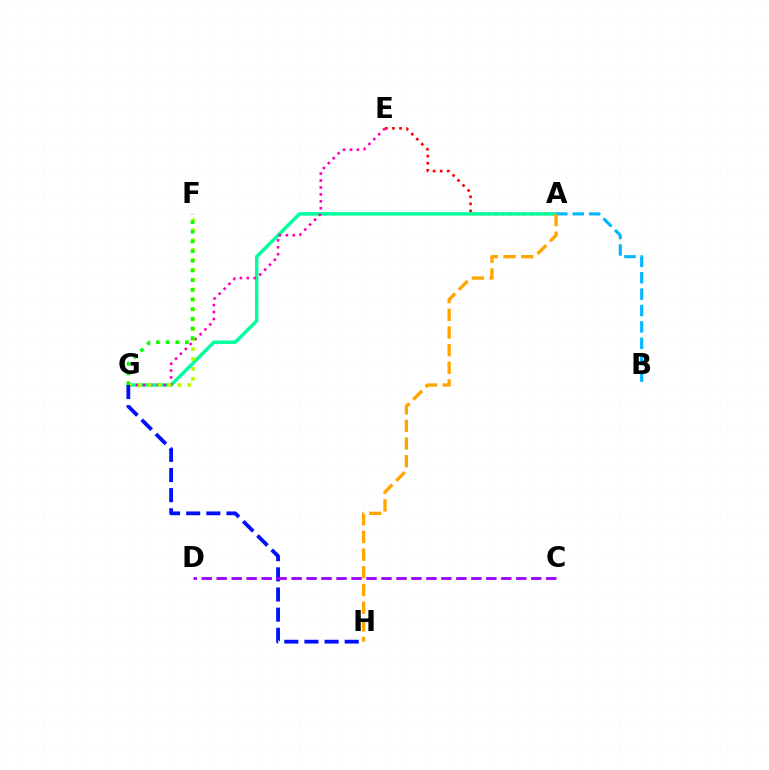{('A', 'E'): [{'color': '#ff0000', 'line_style': 'dotted', 'thickness': 1.93}], ('A', 'G'): [{'color': '#00ff9d', 'line_style': 'solid', 'thickness': 2.49}], ('A', 'B'): [{'color': '#00b5ff', 'line_style': 'dashed', 'thickness': 2.23}], ('E', 'G'): [{'color': '#ff00bd', 'line_style': 'dotted', 'thickness': 1.88}], ('F', 'G'): [{'color': '#b3ff00', 'line_style': 'dotted', 'thickness': 2.69}, {'color': '#08ff00', 'line_style': 'dotted', 'thickness': 2.63}], ('G', 'H'): [{'color': '#0010ff', 'line_style': 'dashed', 'thickness': 2.74}], ('A', 'H'): [{'color': '#ffa500', 'line_style': 'dashed', 'thickness': 2.4}], ('C', 'D'): [{'color': '#9b00ff', 'line_style': 'dashed', 'thickness': 2.04}]}